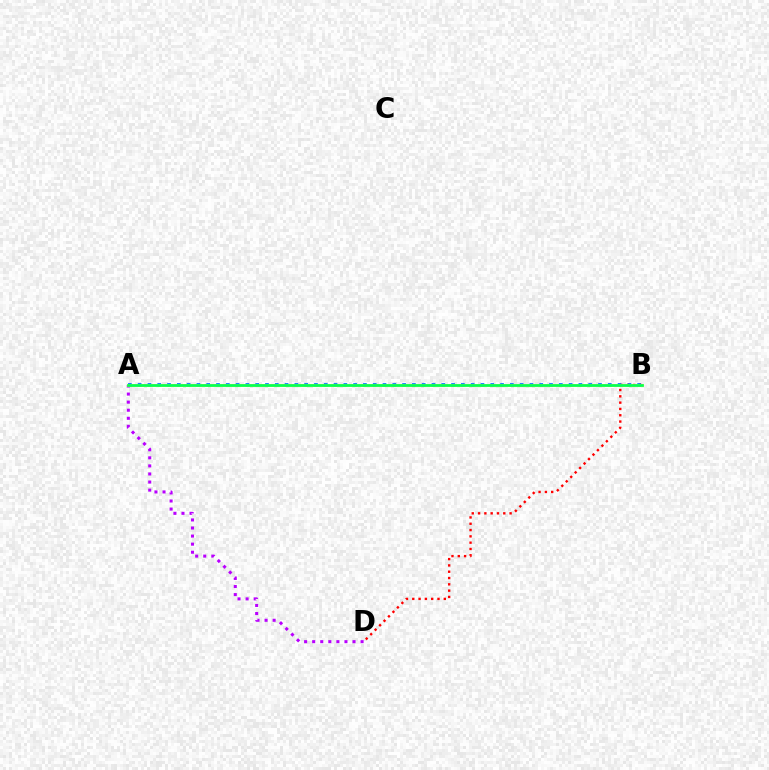{('A', 'B'): [{'color': '#0074ff', 'line_style': 'dotted', 'thickness': 2.66}, {'color': '#d1ff00', 'line_style': 'solid', 'thickness': 1.88}, {'color': '#00ff5c', 'line_style': 'solid', 'thickness': 1.87}], ('A', 'D'): [{'color': '#b900ff', 'line_style': 'dotted', 'thickness': 2.19}], ('B', 'D'): [{'color': '#ff0000', 'line_style': 'dotted', 'thickness': 1.71}]}